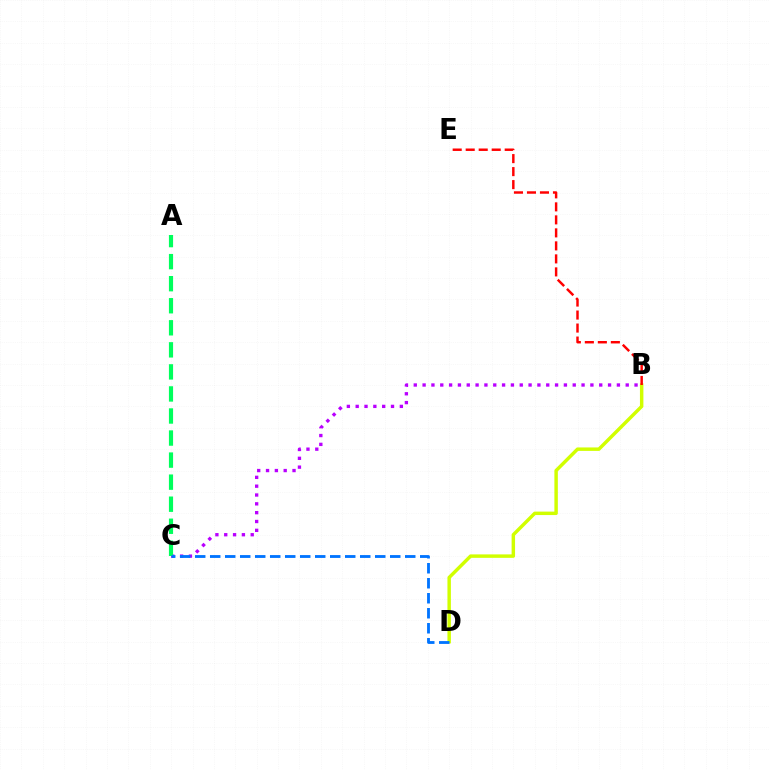{('B', 'D'): [{'color': '#d1ff00', 'line_style': 'solid', 'thickness': 2.49}], ('B', 'C'): [{'color': '#b900ff', 'line_style': 'dotted', 'thickness': 2.4}], ('A', 'C'): [{'color': '#00ff5c', 'line_style': 'dashed', 'thickness': 3.0}], ('B', 'E'): [{'color': '#ff0000', 'line_style': 'dashed', 'thickness': 1.77}], ('C', 'D'): [{'color': '#0074ff', 'line_style': 'dashed', 'thickness': 2.04}]}